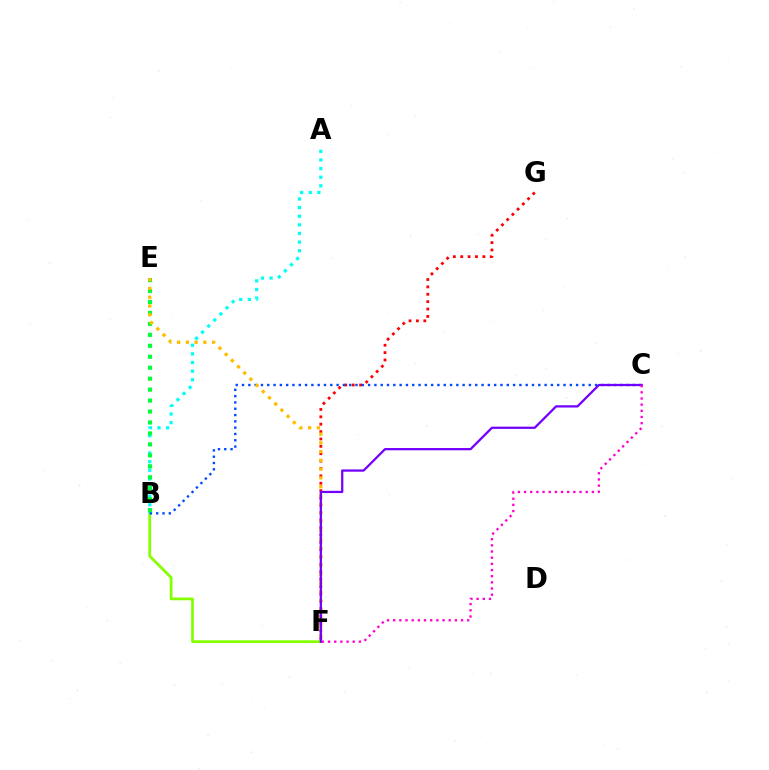{('F', 'G'): [{'color': '#ff0000', 'line_style': 'dotted', 'thickness': 2.01}], ('B', 'F'): [{'color': '#84ff00', 'line_style': 'solid', 'thickness': 1.97}], ('A', 'B'): [{'color': '#00fff6', 'line_style': 'dotted', 'thickness': 2.34}], ('B', 'C'): [{'color': '#004bff', 'line_style': 'dotted', 'thickness': 1.71}], ('B', 'E'): [{'color': '#00ff39', 'line_style': 'dotted', 'thickness': 2.98}], ('E', 'F'): [{'color': '#ffbd00', 'line_style': 'dotted', 'thickness': 2.38}], ('C', 'F'): [{'color': '#7200ff', 'line_style': 'solid', 'thickness': 1.63}, {'color': '#ff00cf', 'line_style': 'dotted', 'thickness': 1.68}]}